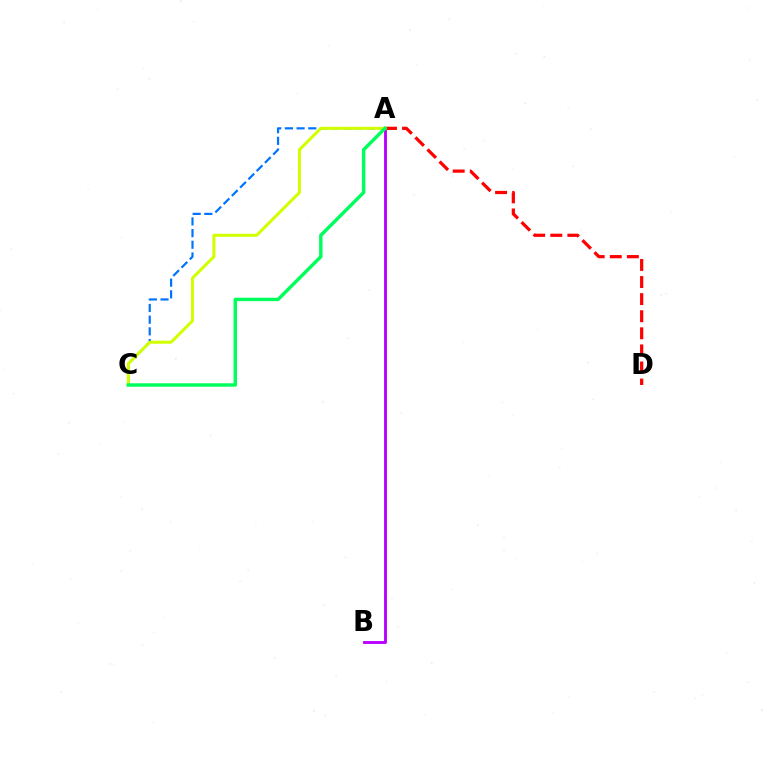{('A', 'B'): [{'color': '#b900ff', 'line_style': 'solid', 'thickness': 2.08}], ('A', 'D'): [{'color': '#ff0000', 'line_style': 'dashed', 'thickness': 2.32}], ('A', 'C'): [{'color': '#0074ff', 'line_style': 'dashed', 'thickness': 1.59}, {'color': '#d1ff00', 'line_style': 'solid', 'thickness': 2.17}, {'color': '#00ff5c', 'line_style': 'solid', 'thickness': 2.47}]}